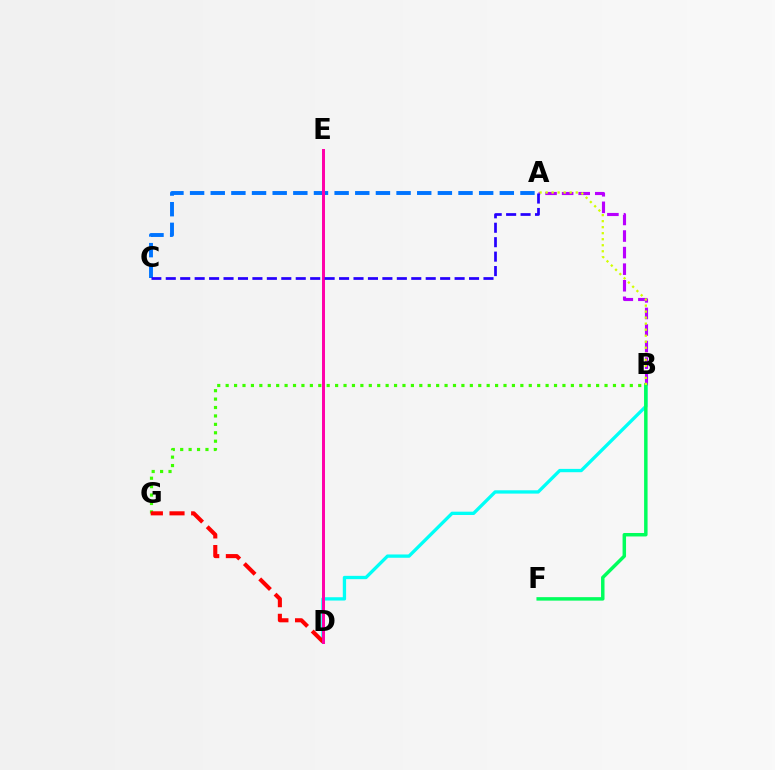{('B', 'D'): [{'color': '#00fff6', 'line_style': 'solid', 'thickness': 2.38}], ('A', 'B'): [{'color': '#b900ff', 'line_style': 'dashed', 'thickness': 2.25}, {'color': '#d1ff00', 'line_style': 'dotted', 'thickness': 1.64}], ('D', 'E'): [{'color': '#ff9400', 'line_style': 'solid', 'thickness': 2.05}, {'color': '#ff00ac', 'line_style': 'solid', 'thickness': 2.13}], ('A', 'C'): [{'color': '#0074ff', 'line_style': 'dashed', 'thickness': 2.81}, {'color': '#2500ff', 'line_style': 'dashed', 'thickness': 1.96}], ('B', 'F'): [{'color': '#00ff5c', 'line_style': 'solid', 'thickness': 2.5}], ('B', 'G'): [{'color': '#3dff00', 'line_style': 'dotted', 'thickness': 2.29}], ('D', 'G'): [{'color': '#ff0000', 'line_style': 'dashed', 'thickness': 2.94}]}